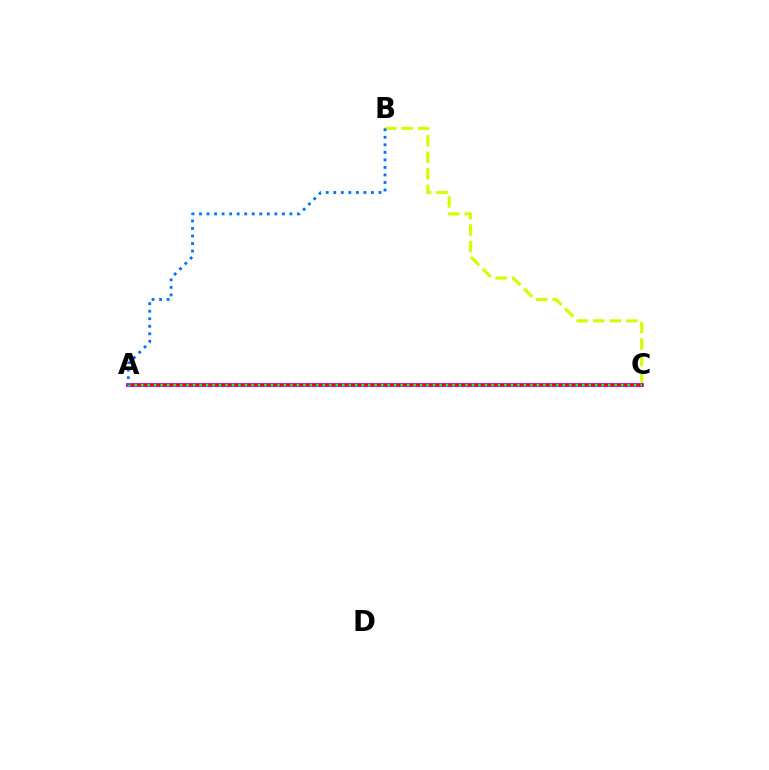{('A', 'C'): [{'color': '#b900ff', 'line_style': 'solid', 'thickness': 2.74}, {'color': '#ff0000', 'line_style': 'solid', 'thickness': 1.7}, {'color': '#00ff5c', 'line_style': 'dotted', 'thickness': 1.76}], ('B', 'C'): [{'color': '#d1ff00', 'line_style': 'dashed', 'thickness': 2.24}], ('A', 'B'): [{'color': '#0074ff', 'line_style': 'dotted', 'thickness': 2.05}]}